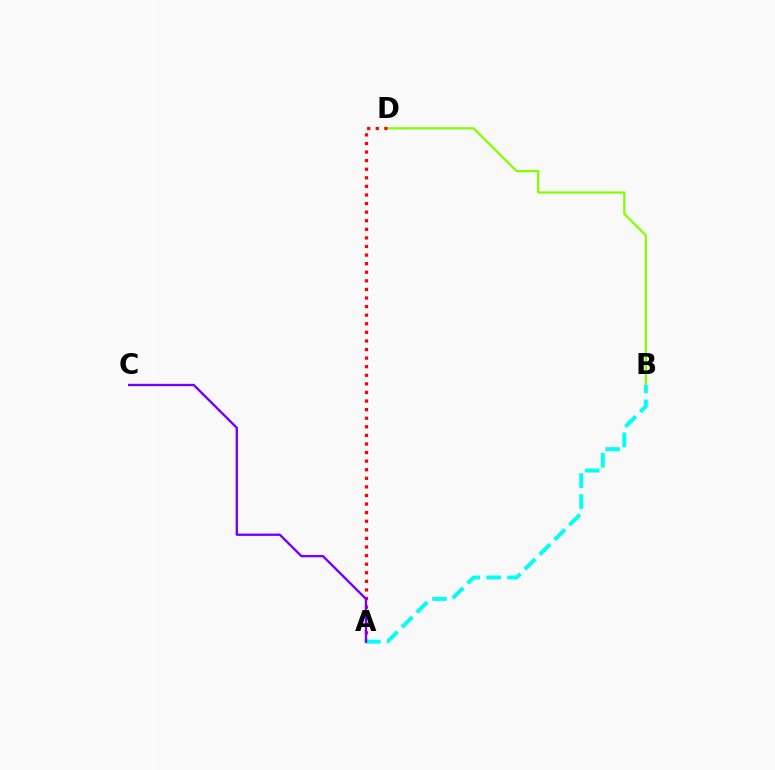{('B', 'D'): [{'color': '#84ff00', 'line_style': 'solid', 'thickness': 1.62}], ('A', 'D'): [{'color': '#ff0000', 'line_style': 'dotted', 'thickness': 2.33}], ('A', 'B'): [{'color': '#00fff6', 'line_style': 'dashed', 'thickness': 2.85}], ('A', 'C'): [{'color': '#7200ff', 'line_style': 'solid', 'thickness': 1.69}]}